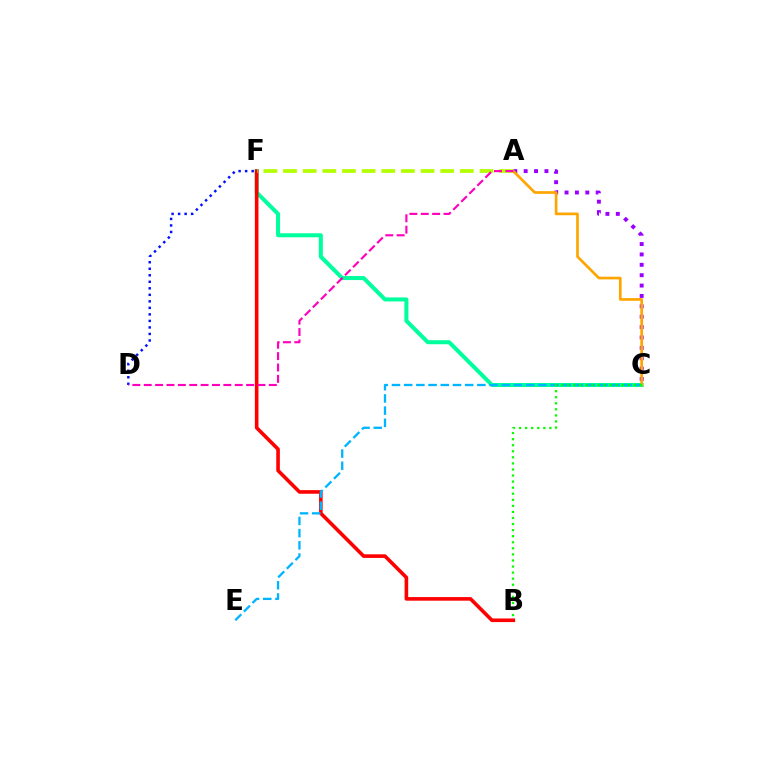{('D', 'F'): [{'color': '#0010ff', 'line_style': 'dotted', 'thickness': 1.77}], ('C', 'F'): [{'color': '#00ff9d', 'line_style': 'solid', 'thickness': 2.9}], ('A', 'C'): [{'color': '#9b00ff', 'line_style': 'dotted', 'thickness': 2.82}, {'color': '#ffa500', 'line_style': 'solid', 'thickness': 1.93}], ('B', 'F'): [{'color': '#ff0000', 'line_style': 'solid', 'thickness': 2.6}], ('A', 'F'): [{'color': '#b3ff00', 'line_style': 'dashed', 'thickness': 2.67}], ('C', 'E'): [{'color': '#00b5ff', 'line_style': 'dashed', 'thickness': 1.66}], ('B', 'C'): [{'color': '#08ff00', 'line_style': 'dotted', 'thickness': 1.65}], ('A', 'D'): [{'color': '#ff00bd', 'line_style': 'dashed', 'thickness': 1.54}]}